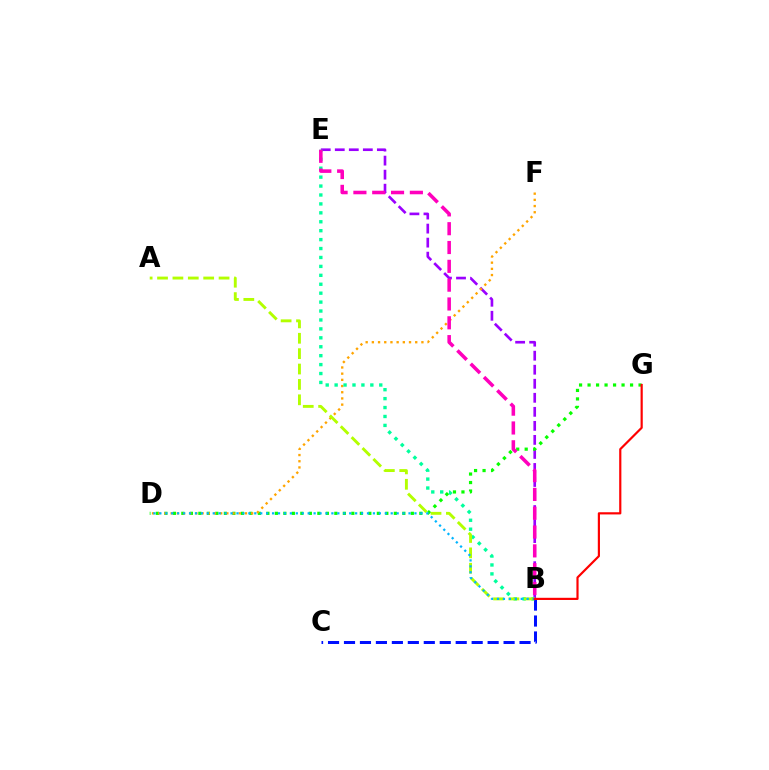{('B', 'E'): [{'color': '#9b00ff', 'line_style': 'dashed', 'thickness': 1.91}, {'color': '#00ff9d', 'line_style': 'dotted', 'thickness': 2.43}, {'color': '#ff00bd', 'line_style': 'dashed', 'thickness': 2.56}], ('D', 'G'): [{'color': '#08ff00', 'line_style': 'dotted', 'thickness': 2.31}], ('D', 'F'): [{'color': '#ffa500', 'line_style': 'dotted', 'thickness': 1.68}], ('B', 'C'): [{'color': '#0010ff', 'line_style': 'dashed', 'thickness': 2.17}], ('A', 'B'): [{'color': '#b3ff00', 'line_style': 'dashed', 'thickness': 2.09}], ('B', 'D'): [{'color': '#00b5ff', 'line_style': 'dotted', 'thickness': 1.61}], ('B', 'G'): [{'color': '#ff0000', 'line_style': 'solid', 'thickness': 1.57}]}